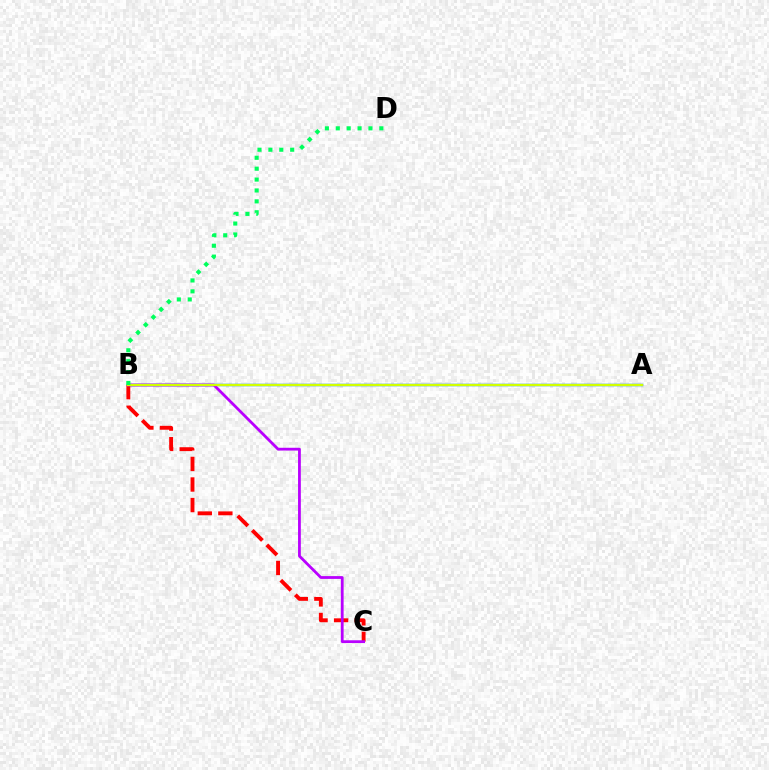{('A', 'B'): [{'color': '#0074ff', 'line_style': 'solid', 'thickness': 1.74}, {'color': '#d1ff00', 'line_style': 'solid', 'thickness': 1.63}], ('B', 'C'): [{'color': '#ff0000', 'line_style': 'dashed', 'thickness': 2.79}, {'color': '#b900ff', 'line_style': 'solid', 'thickness': 2.01}], ('B', 'D'): [{'color': '#00ff5c', 'line_style': 'dotted', 'thickness': 2.96}]}